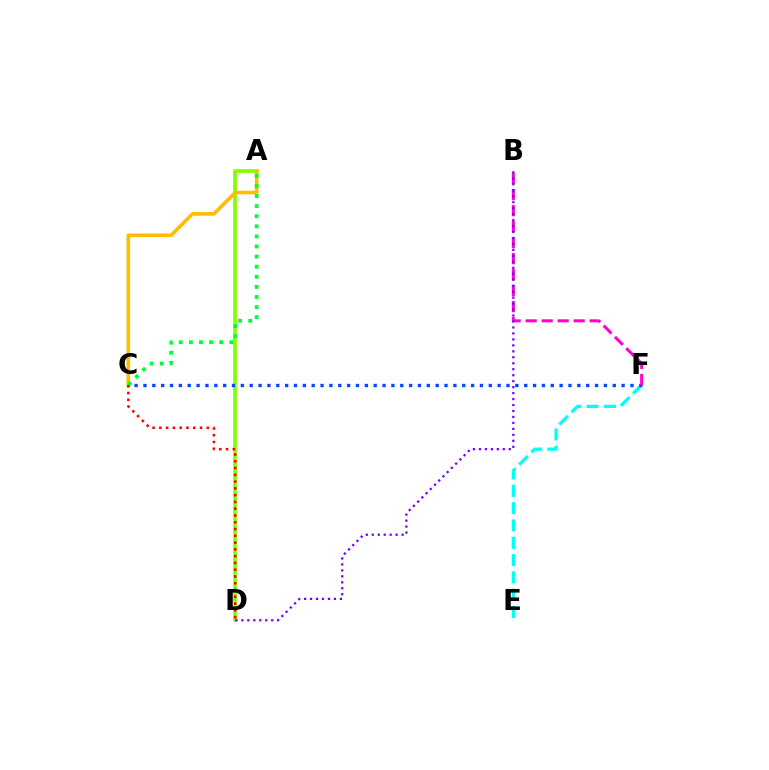{('E', 'F'): [{'color': '#00fff6', 'line_style': 'dashed', 'thickness': 2.35}], ('A', 'D'): [{'color': '#84ff00', 'line_style': 'solid', 'thickness': 2.65}], ('C', 'F'): [{'color': '#004bff', 'line_style': 'dotted', 'thickness': 2.41}], ('B', 'F'): [{'color': '#ff00cf', 'line_style': 'dashed', 'thickness': 2.17}], ('A', 'C'): [{'color': '#ffbd00', 'line_style': 'solid', 'thickness': 2.62}, {'color': '#00ff39', 'line_style': 'dotted', 'thickness': 2.74}], ('B', 'D'): [{'color': '#7200ff', 'line_style': 'dotted', 'thickness': 1.62}], ('C', 'D'): [{'color': '#ff0000', 'line_style': 'dotted', 'thickness': 1.84}]}